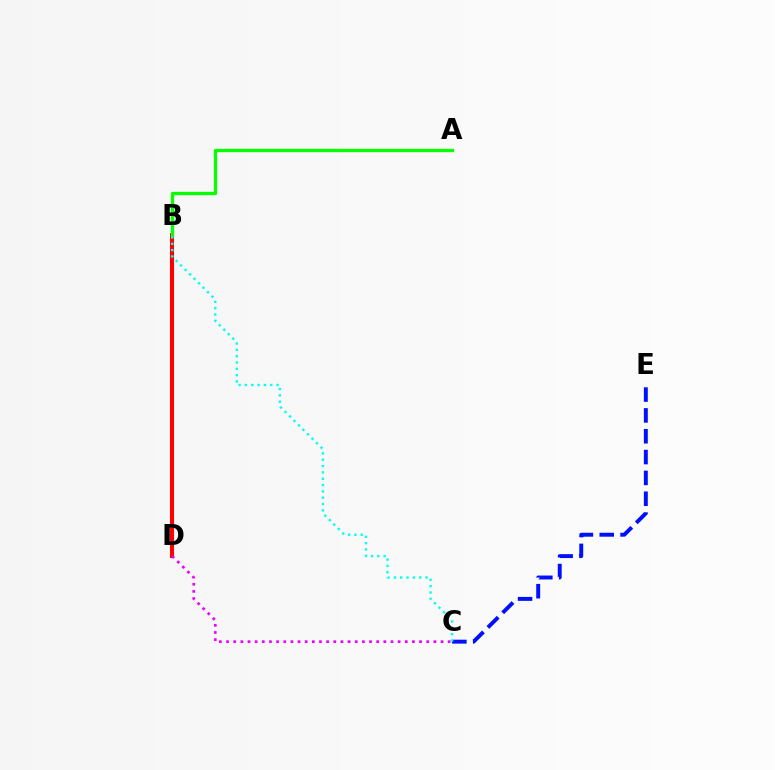{('B', 'D'): [{'color': '#fcf500', 'line_style': 'solid', 'thickness': 2.56}, {'color': '#ff0000', 'line_style': 'solid', 'thickness': 2.93}], ('C', 'E'): [{'color': '#0010ff', 'line_style': 'dashed', 'thickness': 2.83}], ('C', 'D'): [{'color': '#ee00ff', 'line_style': 'dotted', 'thickness': 1.94}], ('A', 'B'): [{'color': '#08ff00', 'line_style': 'solid', 'thickness': 2.37}], ('B', 'C'): [{'color': '#00fff6', 'line_style': 'dotted', 'thickness': 1.72}]}